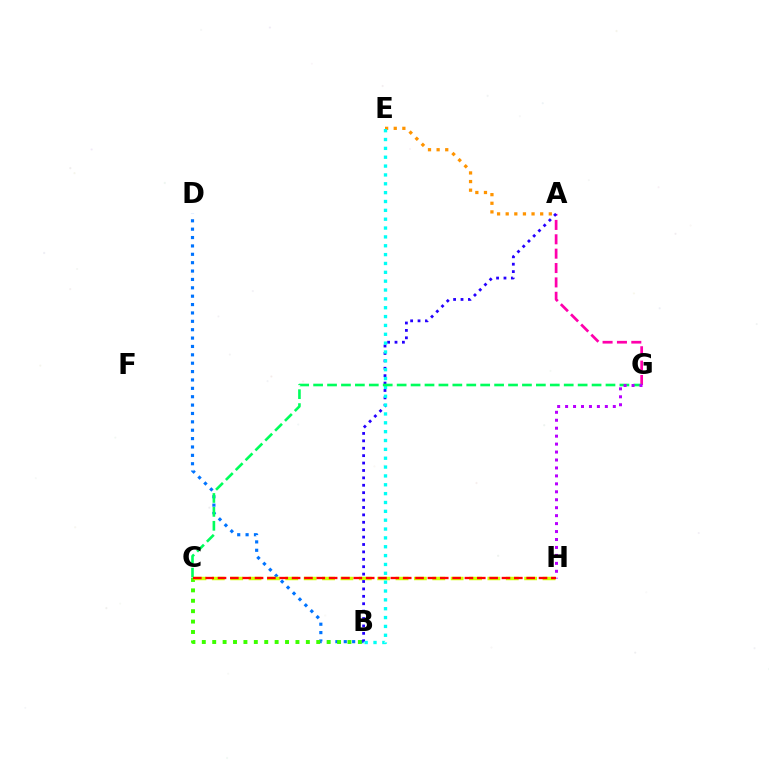{('A', 'E'): [{'color': '#ff9400', 'line_style': 'dotted', 'thickness': 2.34}], ('B', 'D'): [{'color': '#0074ff', 'line_style': 'dotted', 'thickness': 2.28}], ('B', 'C'): [{'color': '#3dff00', 'line_style': 'dotted', 'thickness': 2.83}], ('A', 'G'): [{'color': '#ff00ac', 'line_style': 'dashed', 'thickness': 1.95}], ('C', 'H'): [{'color': '#d1ff00', 'line_style': 'dashed', 'thickness': 2.5}, {'color': '#ff0000', 'line_style': 'dashed', 'thickness': 1.68}], ('A', 'B'): [{'color': '#2500ff', 'line_style': 'dotted', 'thickness': 2.01}], ('B', 'E'): [{'color': '#00fff6', 'line_style': 'dotted', 'thickness': 2.41}], ('C', 'G'): [{'color': '#00ff5c', 'line_style': 'dashed', 'thickness': 1.89}], ('G', 'H'): [{'color': '#b900ff', 'line_style': 'dotted', 'thickness': 2.16}]}